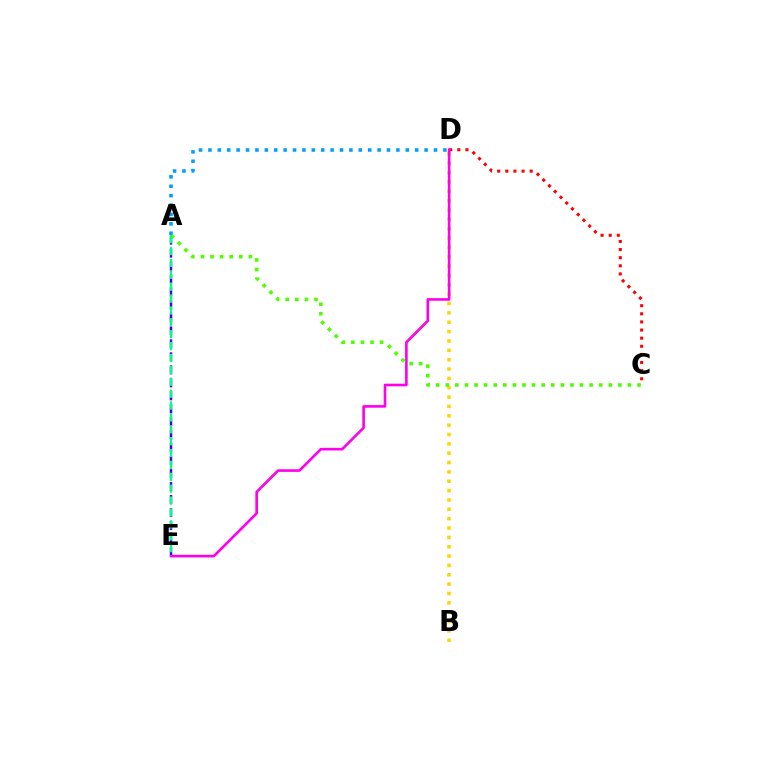{('C', 'D'): [{'color': '#ff0000', 'line_style': 'dotted', 'thickness': 2.21}], ('A', 'E'): [{'color': '#3700ff', 'line_style': 'dashed', 'thickness': 1.76}, {'color': '#00ff86', 'line_style': 'dashed', 'thickness': 1.61}], ('B', 'D'): [{'color': '#ffd500', 'line_style': 'dotted', 'thickness': 2.54}], ('A', 'D'): [{'color': '#009eff', 'line_style': 'dotted', 'thickness': 2.55}], ('D', 'E'): [{'color': '#ff00ed', 'line_style': 'solid', 'thickness': 1.89}], ('A', 'C'): [{'color': '#4fff00', 'line_style': 'dotted', 'thickness': 2.61}]}